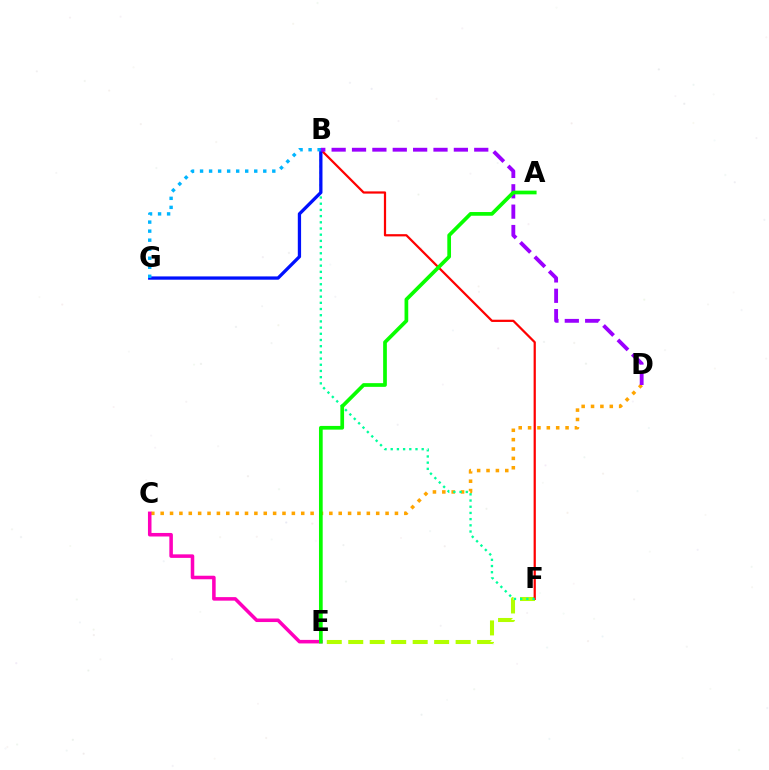{('E', 'F'): [{'color': '#b3ff00', 'line_style': 'dashed', 'thickness': 2.92}], ('C', 'D'): [{'color': '#ffa500', 'line_style': 'dotted', 'thickness': 2.55}], ('B', 'F'): [{'color': '#ff0000', 'line_style': 'solid', 'thickness': 1.6}, {'color': '#00ff9d', 'line_style': 'dotted', 'thickness': 1.68}], ('B', 'G'): [{'color': '#0010ff', 'line_style': 'solid', 'thickness': 2.37}, {'color': '#00b5ff', 'line_style': 'dotted', 'thickness': 2.45}], ('B', 'D'): [{'color': '#9b00ff', 'line_style': 'dashed', 'thickness': 2.77}], ('C', 'E'): [{'color': '#ff00bd', 'line_style': 'solid', 'thickness': 2.55}], ('A', 'E'): [{'color': '#08ff00', 'line_style': 'solid', 'thickness': 2.67}]}